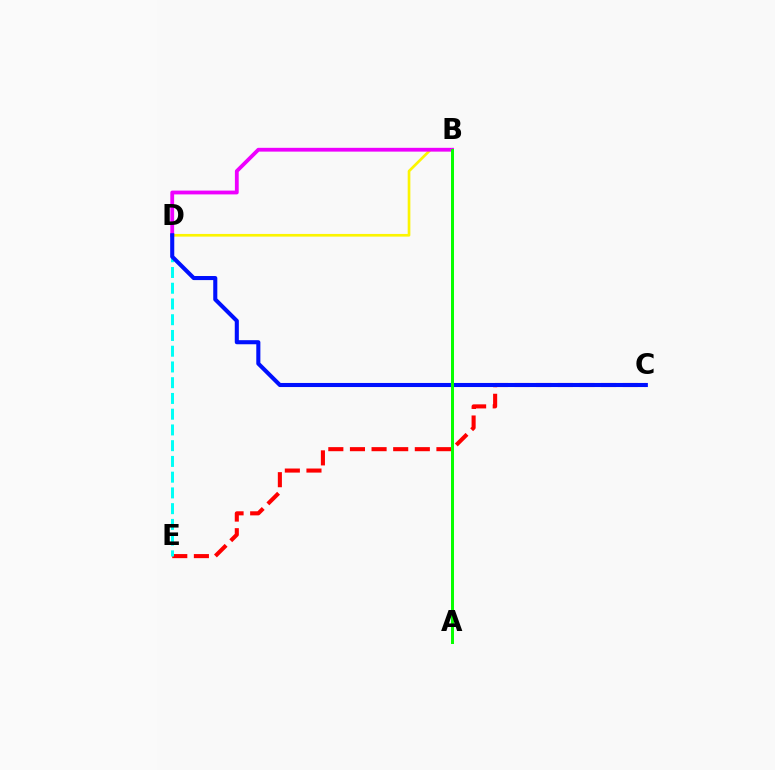{('B', 'D'): [{'color': '#fcf500', 'line_style': 'solid', 'thickness': 1.92}, {'color': '#ee00ff', 'line_style': 'solid', 'thickness': 2.74}], ('C', 'E'): [{'color': '#ff0000', 'line_style': 'dashed', 'thickness': 2.94}], ('D', 'E'): [{'color': '#00fff6', 'line_style': 'dashed', 'thickness': 2.14}], ('C', 'D'): [{'color': '#0010ff', 'line_style': 'solid', 'thickness': 2.94}], ('A', 'B'): [{'color': '#08ff00', 'line_style': 'solid', 'thickness': 2.15}]}